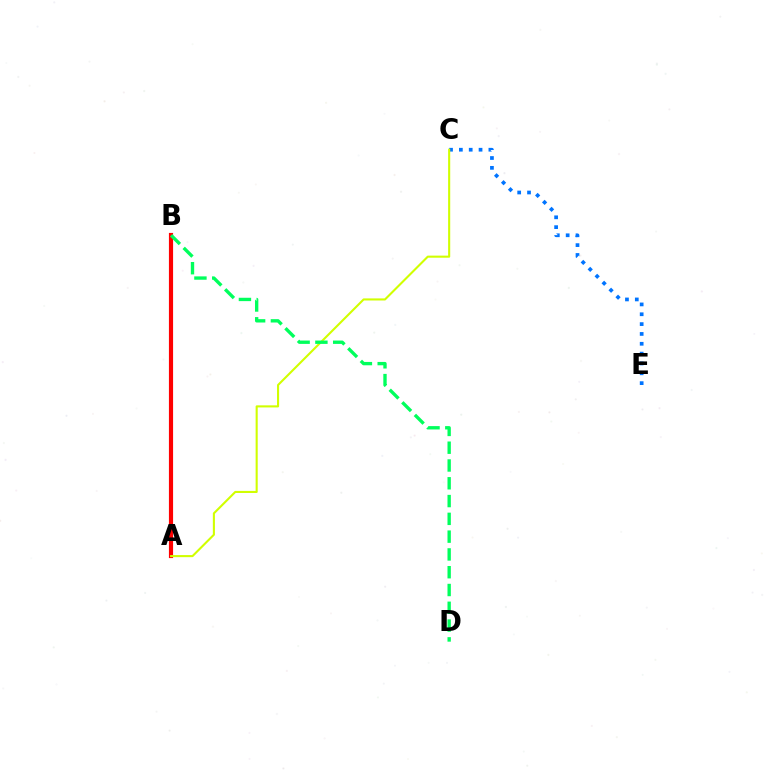{('A', 'B'): [{'color': '#b900ff', 'line_style': 'dashed', 'thickness': 1.54}, {'color': '#ff0000', 'line_style': 'solid', 'thickness': 3.0}], ('C', 'E'): [{'color': '#0074ff', 'line_style': 'dotted', 'thickness': 2.67}], ('A', 'C'): [{'color': '#d1ff00', 'line_style': 'solid', 'thickness': 1.51}], ('B', 'D'): [{'color': '#00ff5c', 'line_style': 'dashed', 'thickness': 2.42}]}